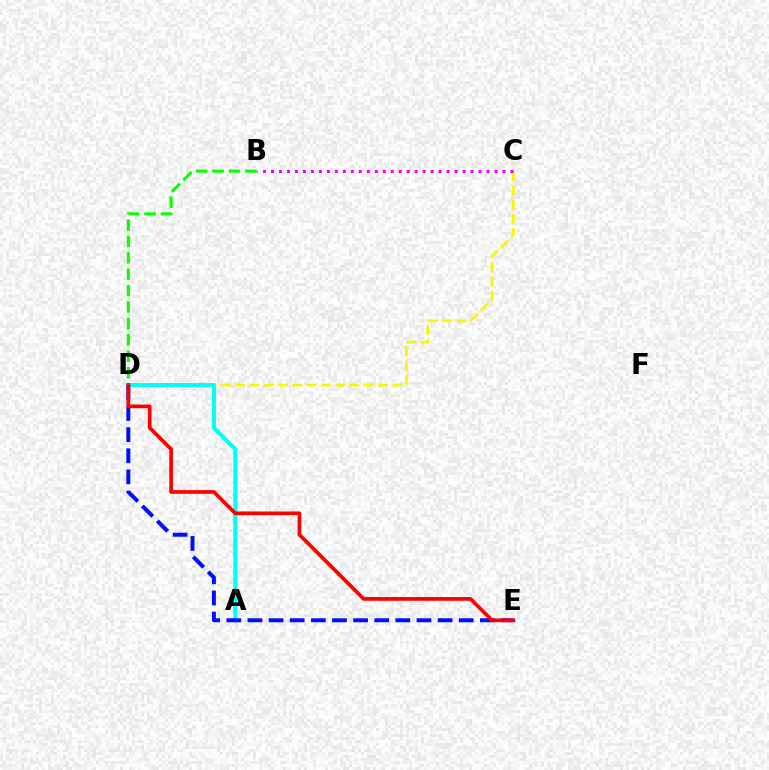{('C', 'D'): [{'color': '#fcf500', 'line_style': 'dashed', 'thickness': 1.94}], ('A', 'D'): [{'color': '#00fff6', 'line_style': 'solid', 'thickness': 2.9}], ('D', 'E'): [{'color': '#0010ff', 'line_style': 'dashed', 'thickness': 2.87}, {'color': '#ff0000', 'line_style': 'solid', 'thickness': 2.66}], ('B', 'C'): [{'color': '#ee00ff', 'line_style': 'dotted', 'thickness': 2.17}], ('B', 'D'): [{'color': '#08ff00', 'line_style': 'dashed', 'thickness': 2.23}]}